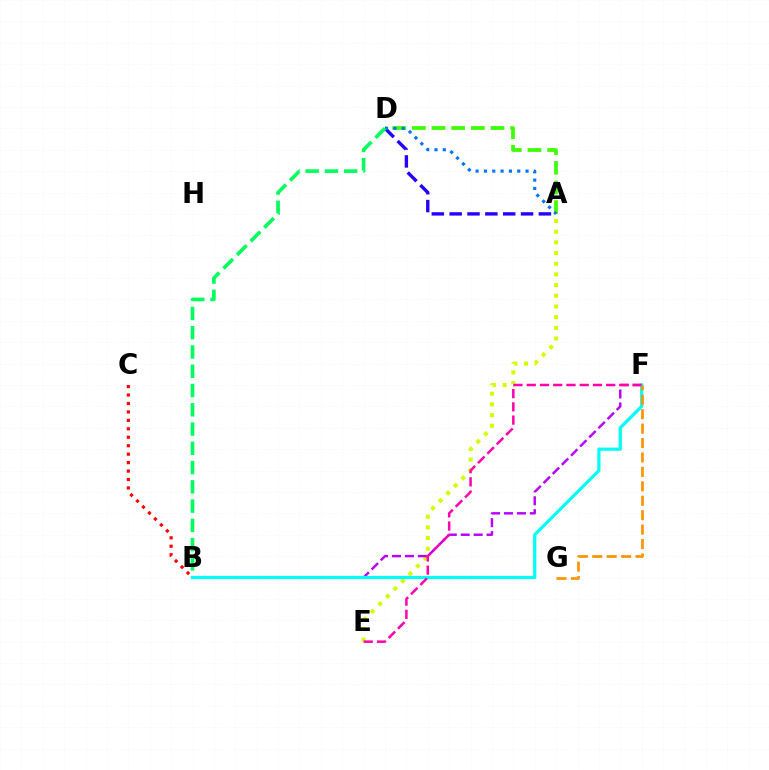{('A', 'D'): [{'color': '#2500ff', 'line_style': 'dashed', 'thickness': 2.42}, {'color': '#3dff00', 'line_style': 'dashed', 'thickness': 2.67}, {'color': '#0074ff', 'line_style': 'dotted', 'thickness': 2.26}], ('A', 'E'): [{'color': '#d1ff00', 'line_style': 'dotted', 'thickness': 2.9}], ('B', 'C'): [{'color': '#ff0000', 'line_style': 'dotted', 'thickness': 2.3}], ('B', 'F'): [{'color': '#b900ff', 'line_style': 'dashed', 'thickness': 1.76}, {'color': '#00fff6', 'line_style': 'solid', 'thickness': 2.31}], ('B', 'D'): [{'color': '#00ff5c', 'line_style': 'dashed', 'thickness': 2.62}], ('E', 'F'): [{'color': '#ff00ac', 'line_style': 'dashed', 'thickness': 1.8}], ('F', 'G'): [{'color': '#ff9400', 'line_style': 'dashed', 'thickness': 1.96}]}